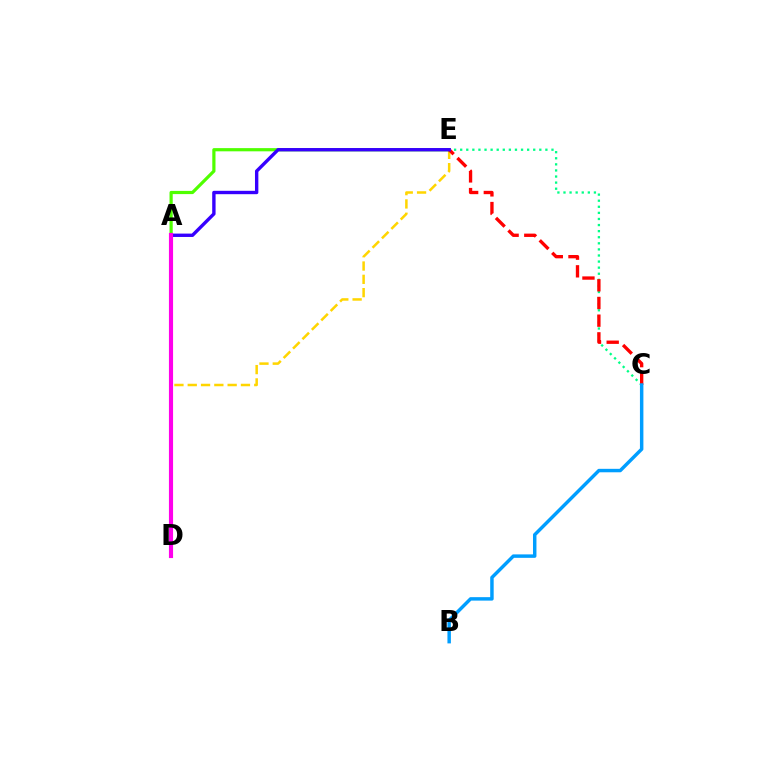{('C', 'E'): [{'color': '#00ff86', 'line_style': 'dotted', 'thickness': 1.65}, {'color': '#ff0000', 'line_style': 'dashed', 'thickness': 2.4}], ('D', 'E'): [{'color': '#ffd500', 'line_style': 'dashed', 'thickness': 1.81}], ('A', 'E'): [{'color': '#4fff00', 'line_style': 'solid', 'thickness': 2.3}, {'color': '#3700ff', 'line_style': 'solid', 'thickness': 2.43}], ('B', 'C'): [{'color': '#009eff', 'line_style': 'solid', 'thickness': 2.49}], ('A', 'D'): [{'color': '#ff00ed', 'line_style': 'solid', 'thickness': 2.97}]}